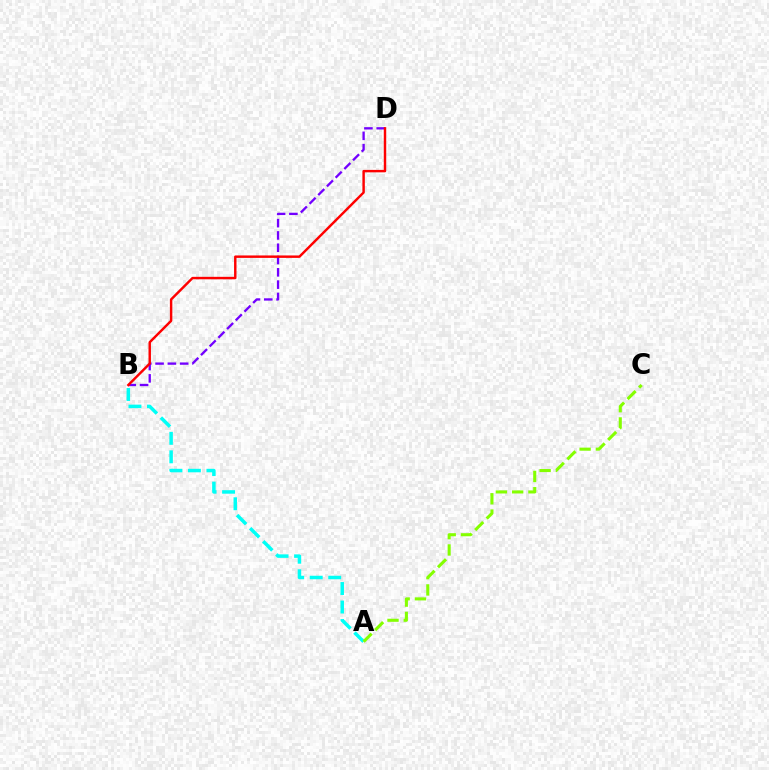{('B', 'D'): [{'color': '#7200ff', 'line_style': 'dashed', 'thickness': 1.67}, {'color': '#ff0000', 'line_style': 'solid', 'thickness': 1.76}], ('A', 'B'): [{'color': '#00fff6', 'line_style': 'dashed', 'thickness': 2.52}], ('A', 'C'): [{'color': '#84ff00', 'line_style': 'dashed', 'thickness': 2.21}]}